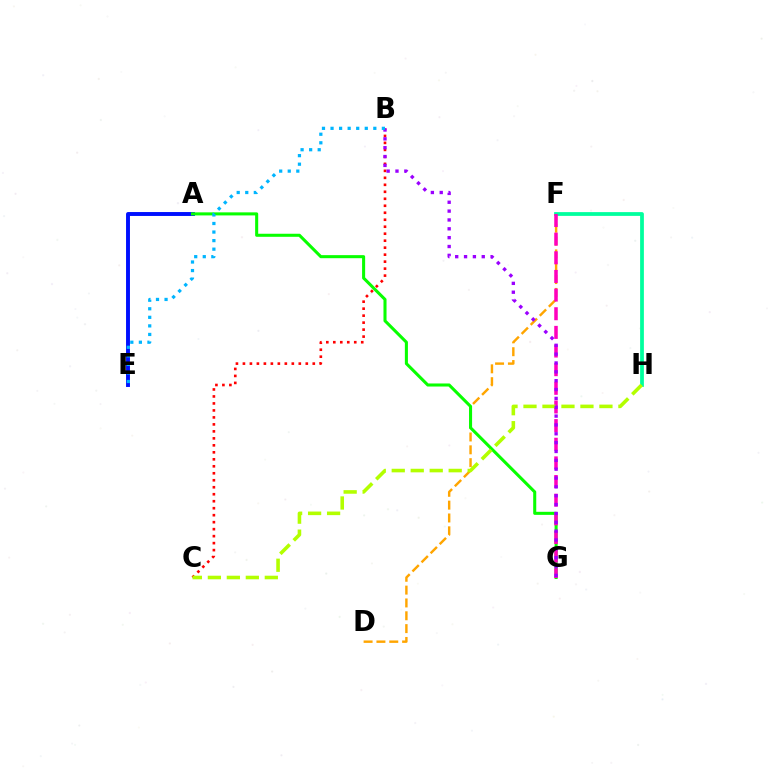{('D', 'F'): [{'color': '#ffa500', 'line_style': 'dashed', 'thickness': 1.74}], ('A', 'E'): [{'color': '#0010ff', 'line_style': 'solid', 'thickness': 2.82}], ('A', 'G'): [{'color': '#08ff00', 'line_style': 'solid', 'thickness': 2.2}], ('B', 'C'): [{'color': '#ff0000', 'line_style': 'dotted', 'thickness': 1.9}], ('F', 'H'): [{'color': '#00ff9d', 'line_style': 'solid', 'thickness': 2.71}], ('F', 'G'): [{'color': '#ff00bd', 'line_style': 'dashed', 'thickness': 2.53}], ('C', 'H'): [{'color': '#b3ff00', 'line_style': 'dashed', 'thickness': 2.58}], ('B', 'G'): [{'color': '#9b00ff', 'line_style': 'dotted', 'thickness': 2.4}], ('B', 'E'): [{'color': '#00b5ff', 'line_style': 'dotted', 'thickness': 2.32}]}